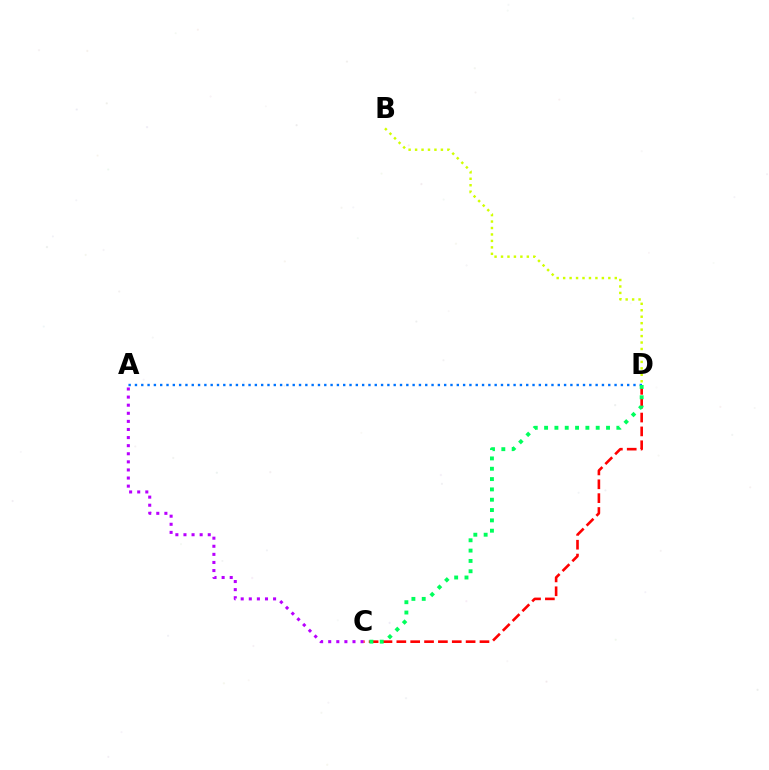{('B', 'D'): [{'color': '#d1ff00', 'line_style': 'dotted', 'thickness': 1.75}], ('A', 'D'): [{'color': '#0074ff', 'line_style': 'dotted', 'thickness': 1.71}], ('A', 'C'): [{'color': '#b900ff', 'line_style': 'dotted', 'thickness': 2.2}], ('C', 'D'): [{'color': '#ff0000', 'line_style': 'dashed', 'thickness': 1.88}, {'color': '#00ff5c', 'line_style': 'dotted', 'thickness': 2.8}]}